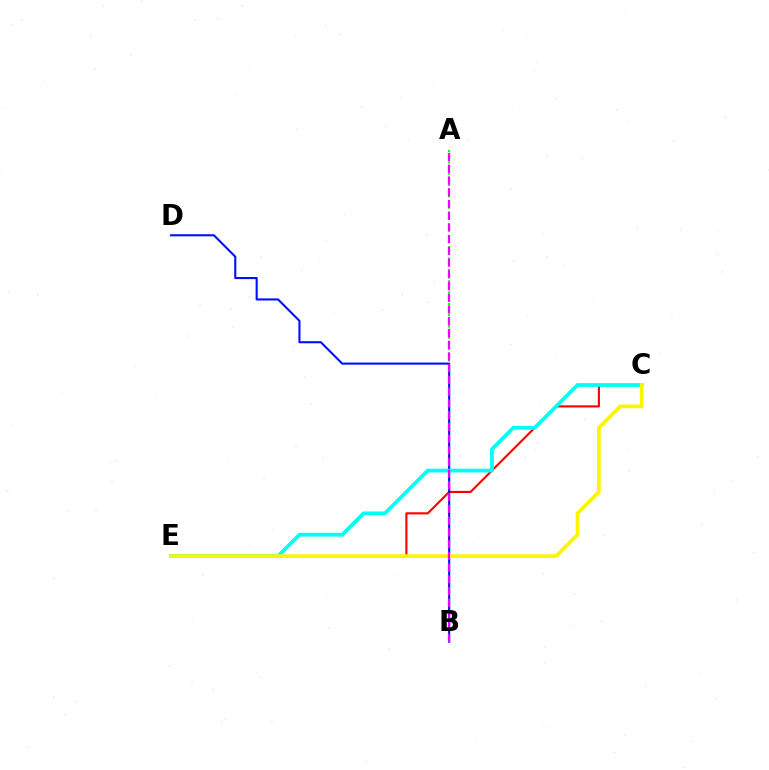{('A', 'B'): [{'color': '#08ff00', 'line_style': 'dotted', 'thickness': 1.54}, {'color': '#ee00ff', 'line_style': 'dashed', 'thickness': 1.59}], ('C', 'E'): [{'color': '#ff0000', 'line_style': 'solid', 'thickness': 1.53}, {'color': '#00fff6', 'line_style': 'solid', 'thickness': 2.71}, {'color': '#fcf500', 'line_style': 'solid', 'thickness': 2.65}], ('B', 'D'): [{'color': '#0010ff', 'line_style': 'solid', 'thickness': 1.51}]}